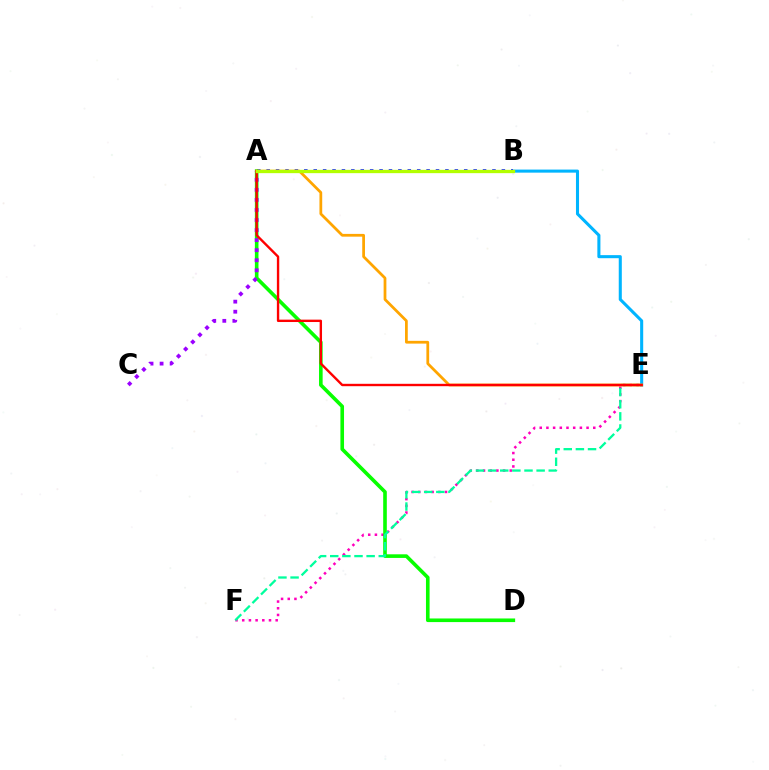{('B', 'E'): [{'color': '#00b5ff', 'line_style': 'solid', 'thickness': 2.21}], ('E', 'F'): [{'color': '#ff00bd', 'line_style': 'dotted', 'thickness': 1.82}, {'color': '#00ff9d', 'line_style': 'dashed', 'thickness': 1.65}], ('A', 'B'): [{'color': '#0010ff', 'line_style': 'dotted', 'thickness': 2.56}, {'color': '#b3ff00', 'line_style': 'solid', 'thickness': 2.37}], ('A', 'D'): [{'color': '#08ff00', 'line_style': 'solid', 'thickness': 2.6}], ('A', 'C'): [{'color': '#9b00ff', 'line_style': 'dotted', 'thickness': 2.73}], ('A', 'E'): [{'color': '#ffa500', 'line_style': 'solid', 'thickness': 1.98}, {'color': '#ff0000', 'line_style': 'solid', 'thickness': 1.71}]}